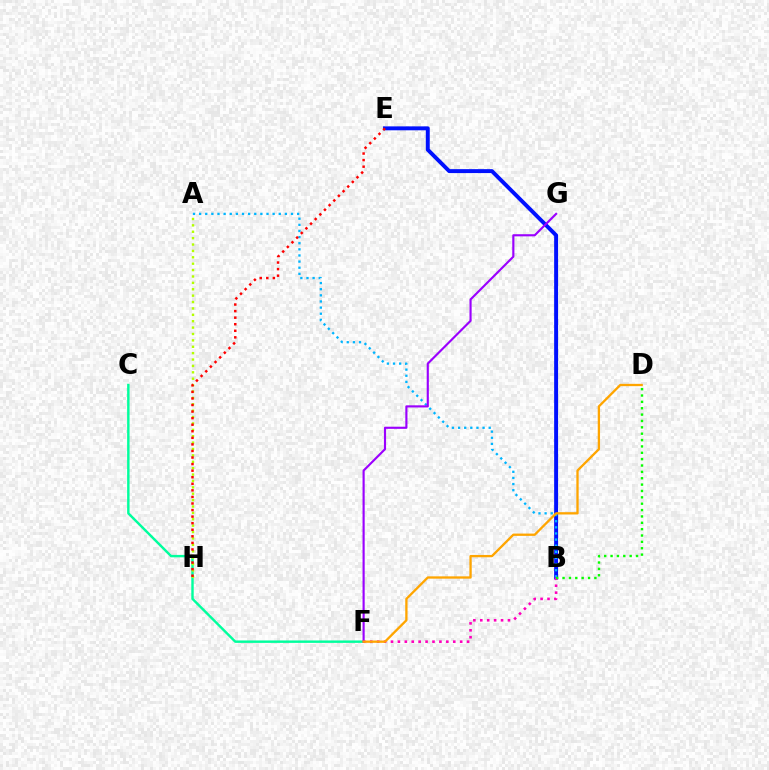{('B', 'E'): [{'color': '#0010ff', 'line_style': 'solid', 'thickness': 2.83}], ('C', 'F'): [{'color': '#00ff9d', 'line_style': 'solid', 'thickness': 1.75}], ('A', 'B'): [{'color': '#00b5ff', 'line_style': 'dotted', 'thickness': 1.66}], ('F', 'G'): [{'color': '#9b00ff', 'line_style': 'solid', 'thickness': 1.54}], ('A', 'H'): [{'color': '#b3ff00', 'line_style': 'dotted', 'thickness': 1.74}], ('E', 'H'): [{'color': '#ff0000', 'line_style': 'dotted', 'thickness': 1.78}], ('B', 'F'): [{'color': '#ff00bd', 'line_style': 'dotted', 'thickness': 1.88}], ('B', 'D'): [{'color': '#08ff00', 'line_style': 'dotted', 'thickness': 1.73}], ('D', 'F'): [{'color': '#ffa500', 'line_style': 'solid', 'thickness': 1.66}]}